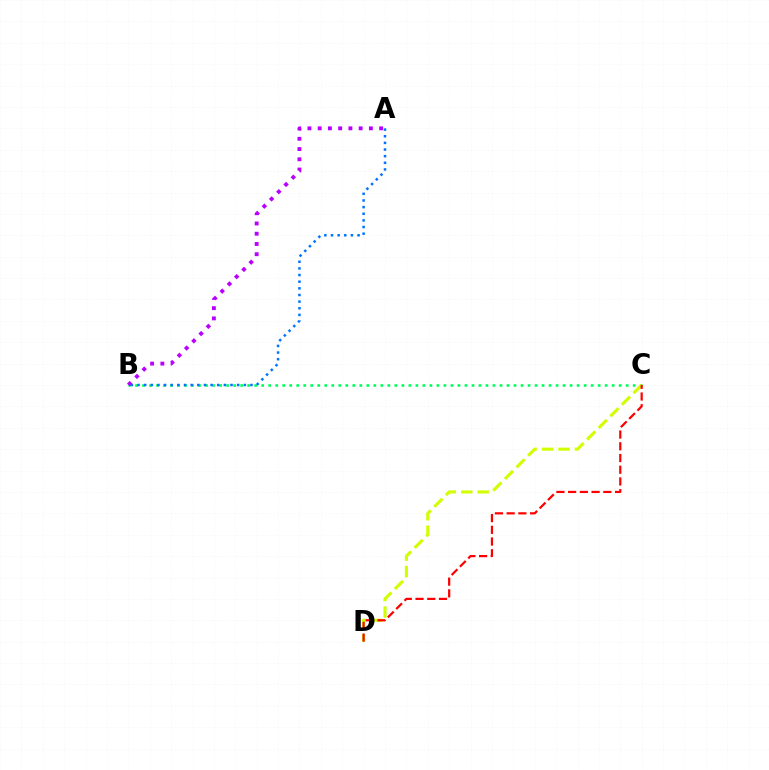{('B', 'C'): [{'color': '#00ff5c', 'line_style': 'dotted', 'thickness': 1.9}], ('C', 'D'): [{'color': '#d1ff00', 'line_style': 'dashed', 'thickness': 2.23}, {'color': '#ff0000', 'line_style': 'dashed', 'thickness': 1.59}], ('A', 'B'): [{'color': '#b900ff', 'line_style': 'dotted', 'thickness': 2.78}, {'color': '#0074ff', 'line_style': 'dotted', 'thickness': 1.81}]}